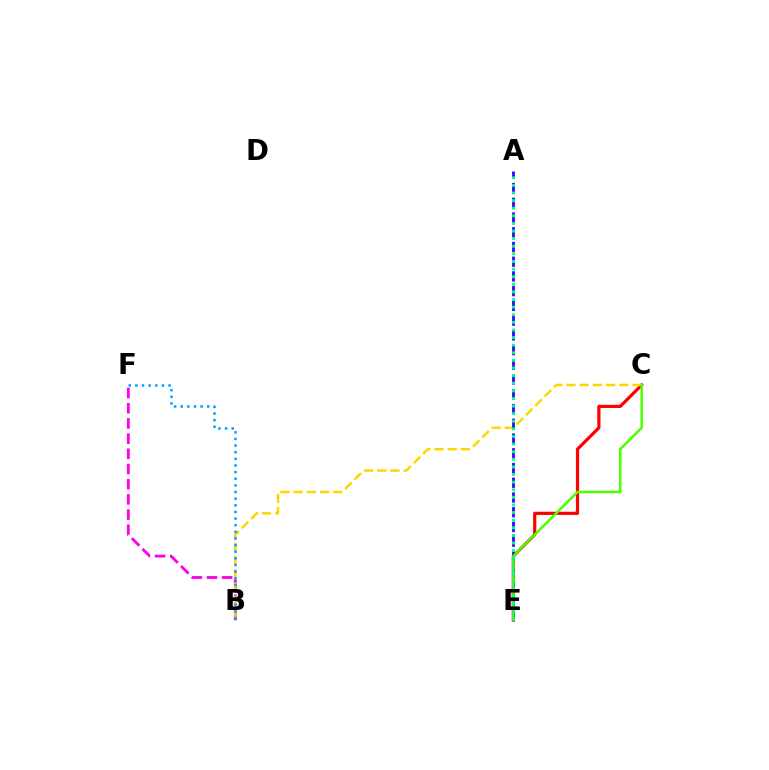{('B', 'F'): [{'color': '#ff00ed', 'line_style': 'dashed', 'thickness': 2.06}, {'color': '#009eff', 'line_style': 'dotted', 'thickness': 1.8}], ('C', 'E'): [{'color': '#ff0000', 'line_style': 'solid', 'thickness': 2.3}, {'color': '#4fff00', 'line_style': 'solid', 'thickness': 1.81}], ('B', 'C'): [{'color': '#ffd500', 'line_style': 'dashed', 'thickness': 1.8}], ('A', 'E'): [{'color': '#3700ff', 'line_style': 'dashed', 'thickness': 2.0}, {'color': '#00ff86', 'line_style': 'dotted', 'thickness': 2.07}]}